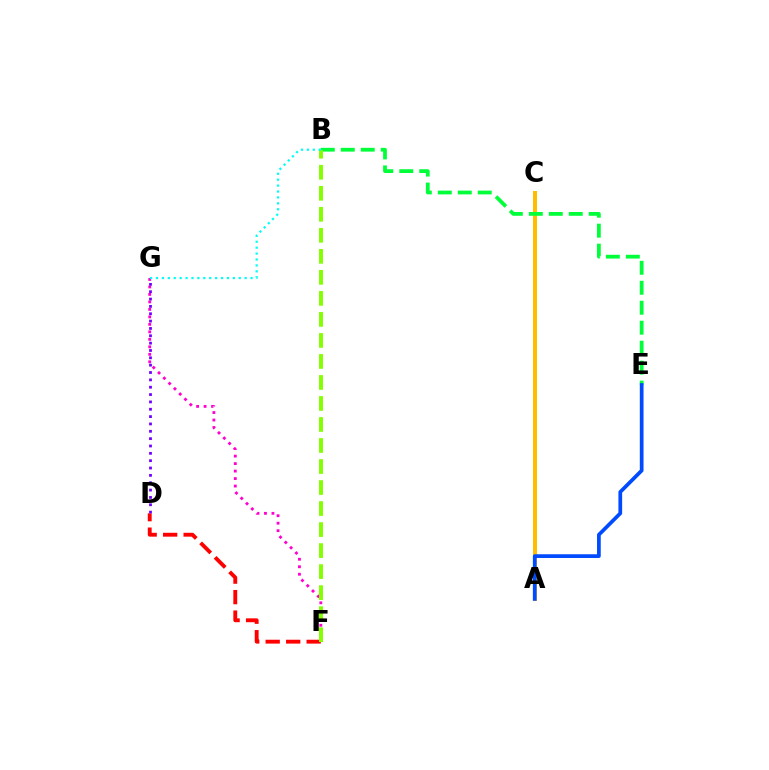{('A', 'C'): [{'color': '#ffbd00', 'line_style': 'solid', 'thickness': 2.86}], ('B', 'E'): [{'color': '#00ff39', 'line_style': 'dashed', 'thickness': 2.71}], ('F', 'G'): [{'color': '#ff00cf', 'line_style': 'dotted', 'thickness': 2.03}], ('D', 'F'): [{'color': '#ff0000', 'line_style': 'dashed', 'thickness': 2.78}], ('D', 'G'): [{'color': '#7200ff', 'line_style': 'dotted', 'thickness': 2.0}], ('A', 'E'): [{'color': '#004bff', 'line_style': 'solid', 'thickness': 2.68}], ('B', 'F'): [{'color': '#84ff00', 'line_style': 'dashed', 'thickness': 2.86}], ('B', 'G'): [{'color': '#00fff6', 'line_style': 'dotted', 'thickness': 1.61}]}